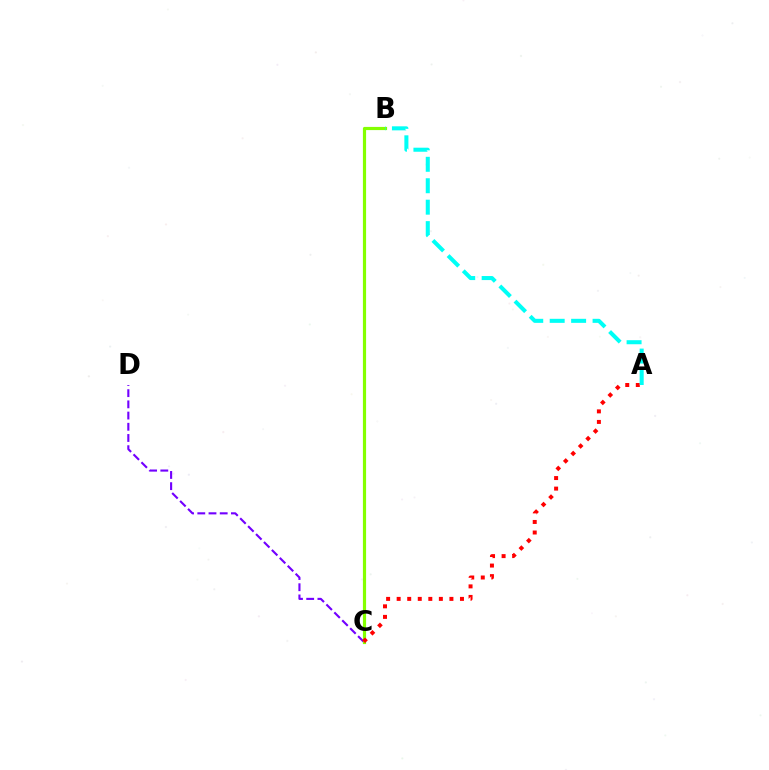{('C', 'D'): [{'color': '#7200ff', 'line_style': 'dashed', 'thickness': 1.52}], ('B', 'C'): [{'color': '#84ff00', 'line_style': 'solid', 'thickness': 2.29}], ('A', 'C'): [{'color': '#ff0000', 'line_style': 'dotted', 'thickness': 2.87}], ('A', 'B'): [{'color': '#00fff6', 'line_style': 'dashed', 'thickness': 2.91}]}